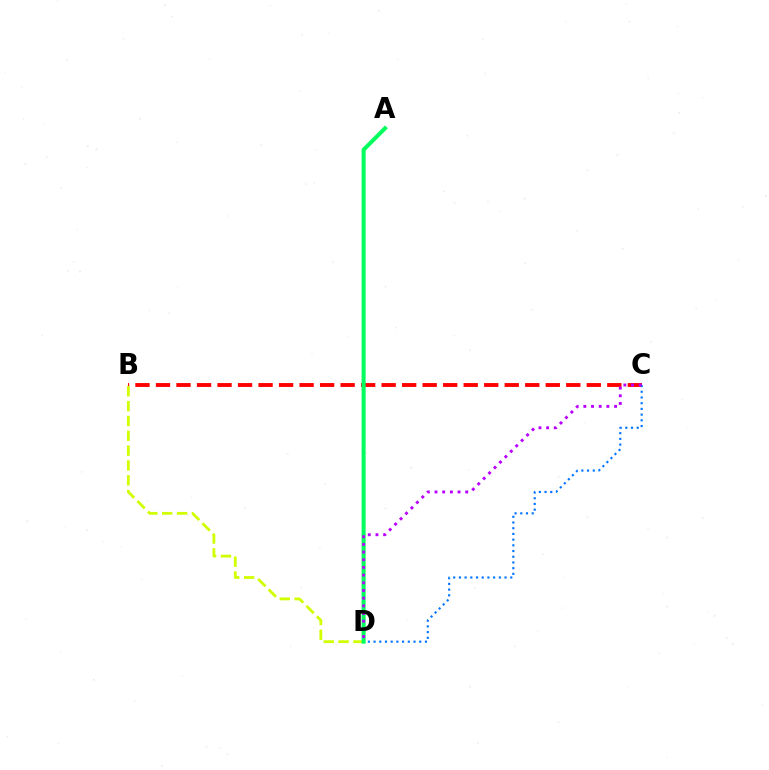{('B', 'C'): [{'color': '#ff0000', 'line_style': 'dashed', 'thickness': 2.79}], ('C', 'D'): [{'color': '#0074ff', 'line_style': 'dotted', 'thickness': 1.55}, {'color': '#b900ff', 'line_style': 'dotted', 'thickness': 2.09}], ('B', 'D'): [{'color': '#d1ff00', 'line_style': 'dashed', 'thickness': 2.02}], ('A', 'D'): [{'color': '#00ff5c', 'line_style': 'solid', 'thickness': 2.9}]}